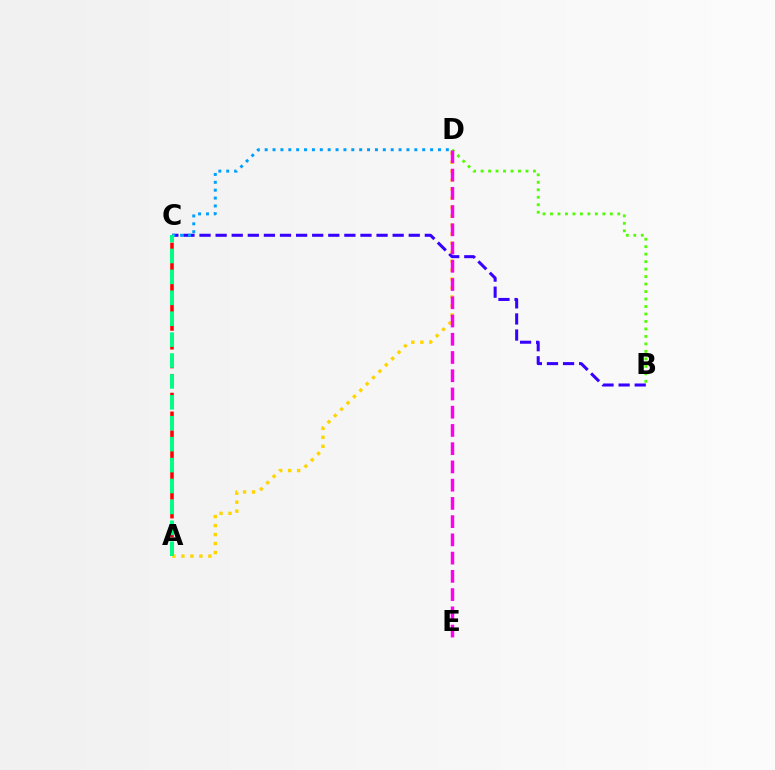{('B', 'D'): [{'color': '#4fff00', 'line_style': 'dotted', 'thickness': 2.03}], ('B', 'C'): [{'color': '#3700ff', 'line_style': 'dashed', 'thickness': 2.19}], ('A', 'C'): [{'color': '#ff0000', 'line_style': 'dashed', 'thickness': 2.55}, {'color': '#00ff86', 'line_style': 'dashed', 'thickness': 2.84}], ('A', 'D'): [{'color': '#ffd500', 'line_style': 'dotted', 'thickness': 2.44}], ('C', 'D'): [{'color': '#009eff', 'line_style': 'dotted', 'thickness': 2.14}], ('D', 'E'): [{'color': '#ff00ed', 'line_style': 'dashed', 'thickness': 2.48}]}